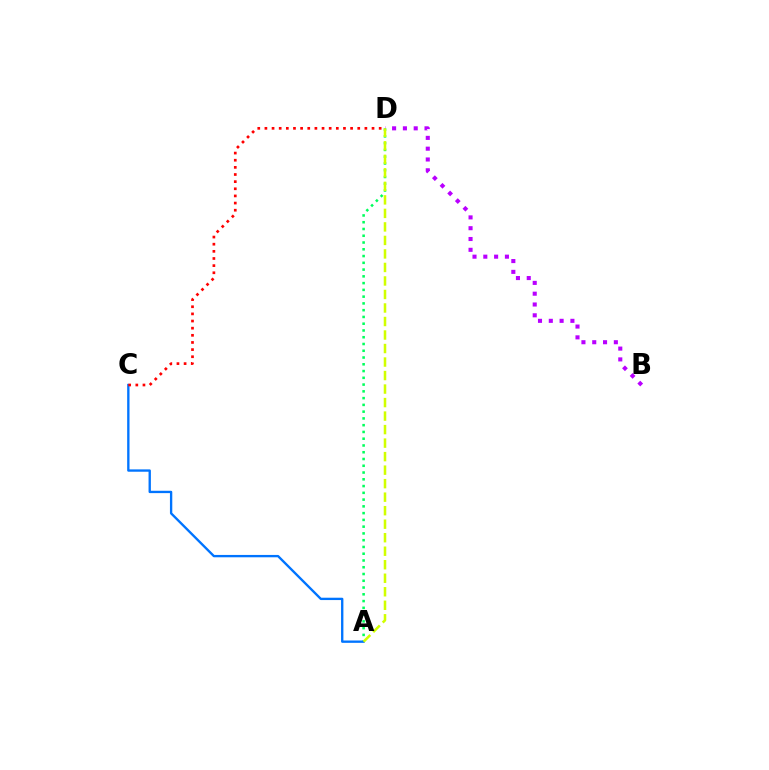{('A', 'D'): [{'color': '#00ff5c', 'line_style': 'dotted', 'thickness': 1.84}, {'color': '#d1ff00', 'line_style': 'dashed', 'thickness': 1.84}], ('A', 'C'): [{'color': '#0074ff', 'line_style': 'solid', 'thickness': 1.69}], ('C', 'D'): [{'color': '#ff0000', 'line_style': 'dotted', 'thickness': 1.94}], ('B', 'D'): [{'color': '#b900ff', 'line_style': 'dotted', 'thickness': 2.94}]}